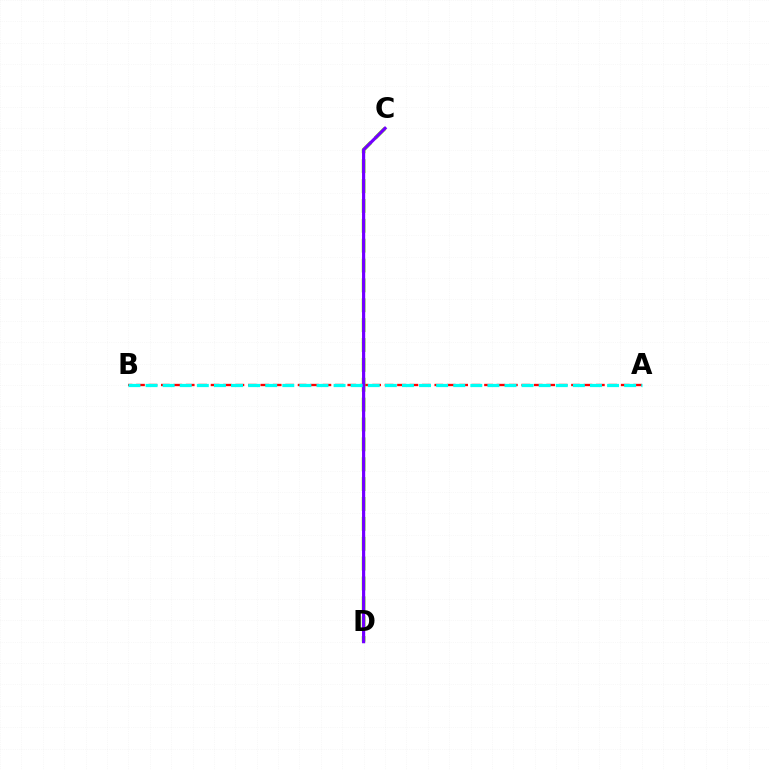{('A', 'B'): [{'color': '#ff0000', 'line_style': 'dashed', 'thickness': 1.69}, {'color': '#00fff6', 'line_style': 'dashed', 'thickness': 2.32}], ('C', 'D'): [{'color': '#84ff00', 'line_style': 'dashed', 'thickness': 2.7}, {'color': '#7200ff', 'line_style': 'solid', 'thickness': 2.29}]}